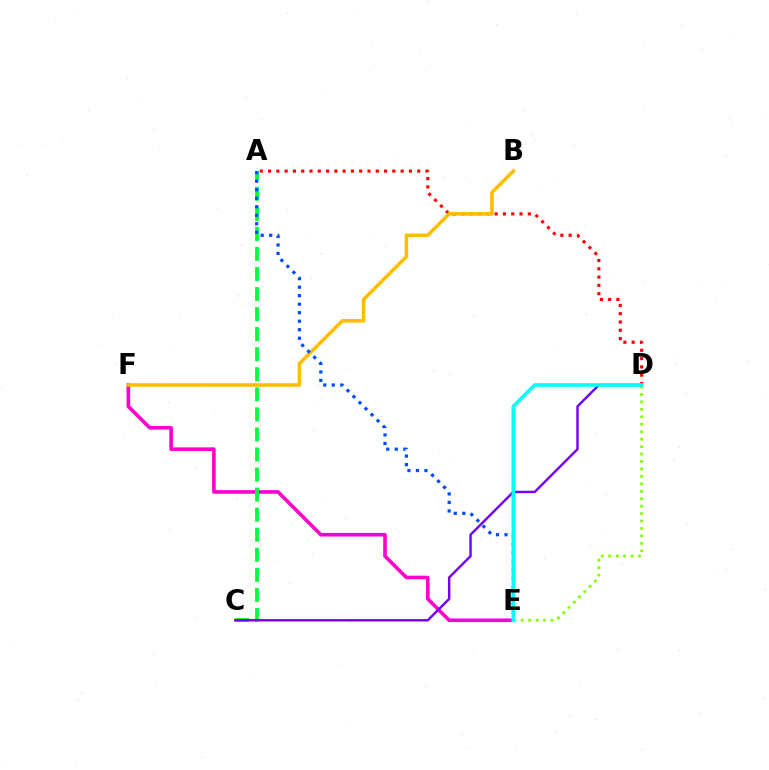{('A', 'D'): [{'color': '#ff0000', 'line_style': 'dotted', 'thickness': 2.25}], ('E', 'F'): [{'color': '#ff00cf', 'line_style': 'solid', 'thickness': 2.59}], ('A', 'C'): [{'color': '#00ff39', 'line_style': 'dashed', 'thickness': 2.72}], ('C', 'D'): [{'color': '#7200ff', 'line_style': 'solid', 'thickness': 1.74}], ('B', 'F'): [{'color': '#ffbd00', 'line_style': 'solid', 'thickness': 2.56}], ('A', 'E'): [{'color': '#004bff', 'line_style': 'dotted', 'thickness': 2.31}], ('D', 'E'): [{'color': '#84ff00', 'line_style': 'dotted', 'thickness': 2.02}, {'color': '#00fff6', 'line_style': 'solid', 'thickness': 2.59}]}